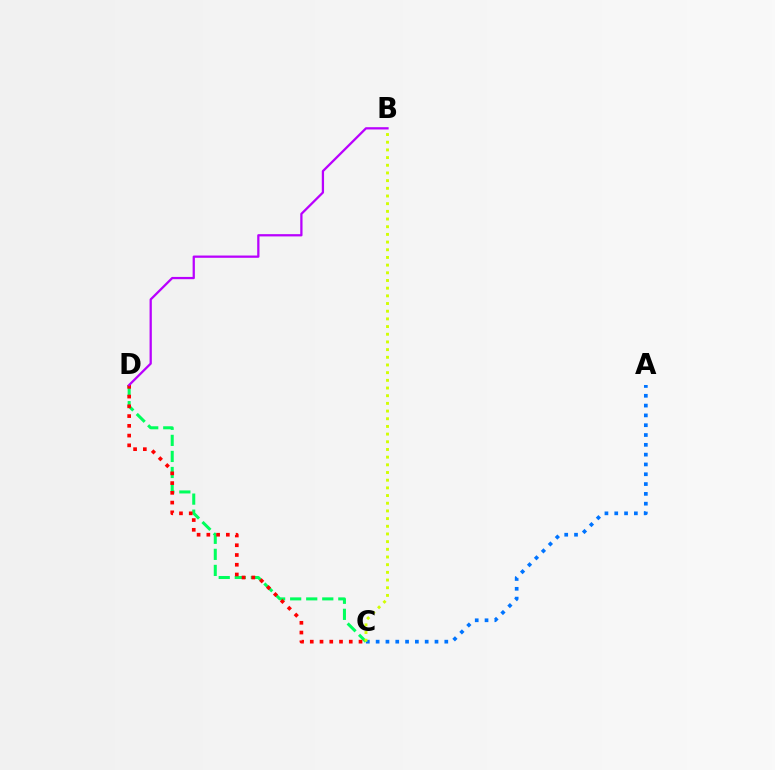{('C', 'D'): [{'color': '#00ff5c', 'line_style': 'dashed', 'thickness': 2.18}, {'color': '#ff0000', 'line_style': 'dotted', 'thickness': 2.65}], ('A', 'C'): [{'color': '#0074ff', 'line_style': 'dotted', 'thickness': 2.67}], ('B', 'C'): [{'color': '#d1ff00', 'line_style': 'dotted', 'thickness': 2.09}], ('B', 'D'): [{'color': '#b900ff', 'line_style': 'solid', 'thickness': 1.63}]}